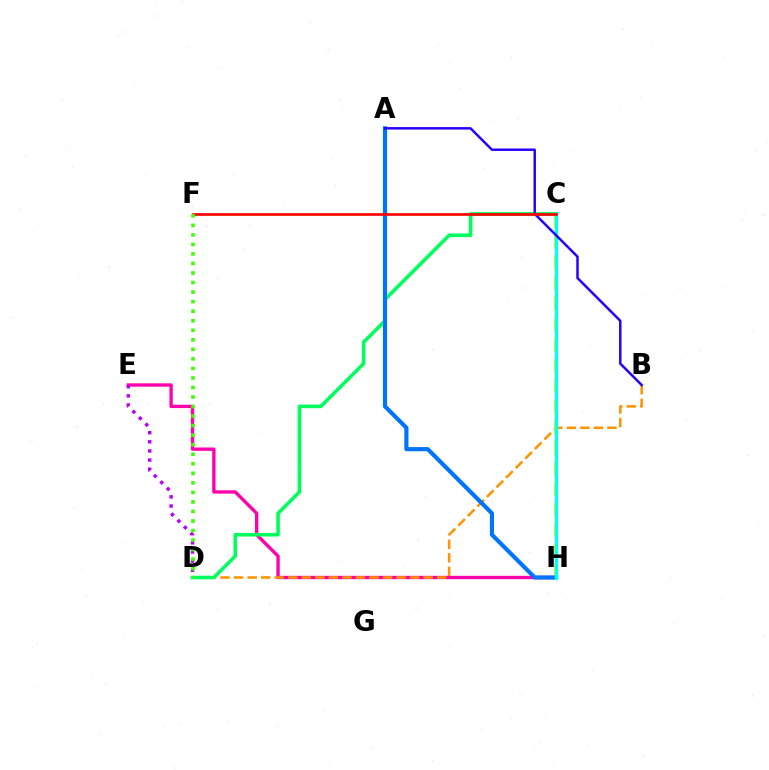{('E', 'H'): [{'color': '#ff00ac', 'line_style': 'solid', 'thickness': 2.41}], ('B', 'D'): [{'color': '#ff9400', 'line_style': 'dashed', 'thickness': 1.84}], ('C', 'H'): [{'color': '#d1ff00', 'line_style': 'dashed', 'thickness': 2.8}, {'color': '#00fff6', 'line_style': 'solid', 'thickness': 2.38}], ('D', 'E'): [{'color': '#b900ff', 'line_style': 'dotted', 'thickness': 2.48}], ('C', 'D'): [{'color': '#00ff5c', 'line_style': 'solid', 'thickness': 2.59}], ('A', 'H'): [{'color': '#0074ff', 'line_style': 'solid', 'thickness': 2.99}], ('A', 'B'): [{'color': '#2500ff', 'line_style': 'solid', 'thickness': 1.78}], ('C', 'F'): [{'color': '#ff0000', 'line_style': 'solid', 'thickness': 1.92}], ('D', 'F'): [{'color': '#3dff00', 'line_style': 'dotted', 'thickness': 2.59}]}